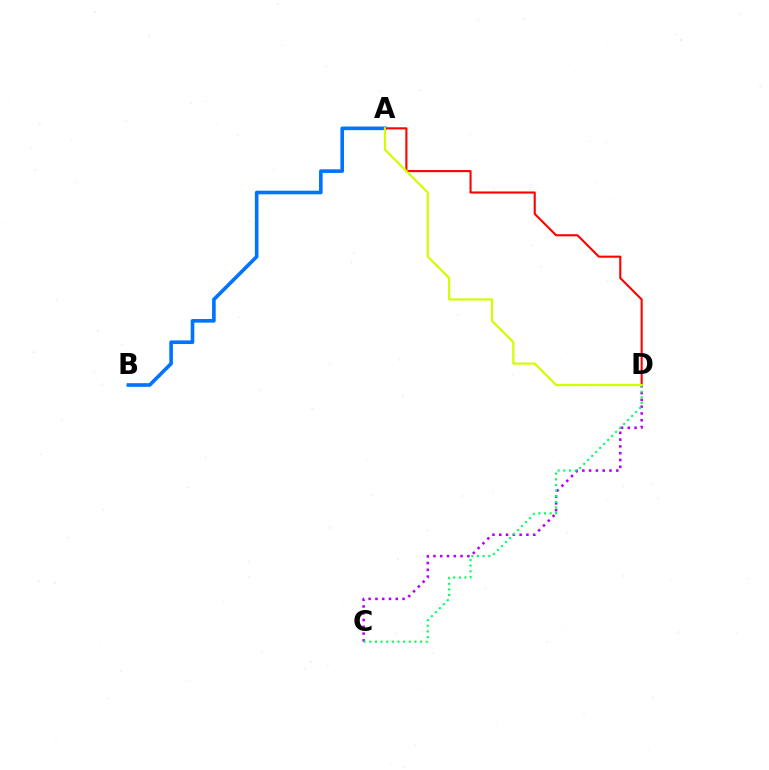{('A', 'B'): [{'color': '#0074ff', 'line_style': 'solid', 'thickness': 2.61}], ('C', 'D'): [{'color': '#b900ff', 'line_style': 'dotted', 'thickness': 1.84}, {'color': '#00ff5c', 'line_style': 'dotted', 'thickness': 1.53}], ('A', 'D'): [{'color': '#ff0000', 'line_style': 'solid', 'thickness': 1.51}, {'color': '#d1ff00', 'line_style': 'solid', 'thickness': 1.61}]}